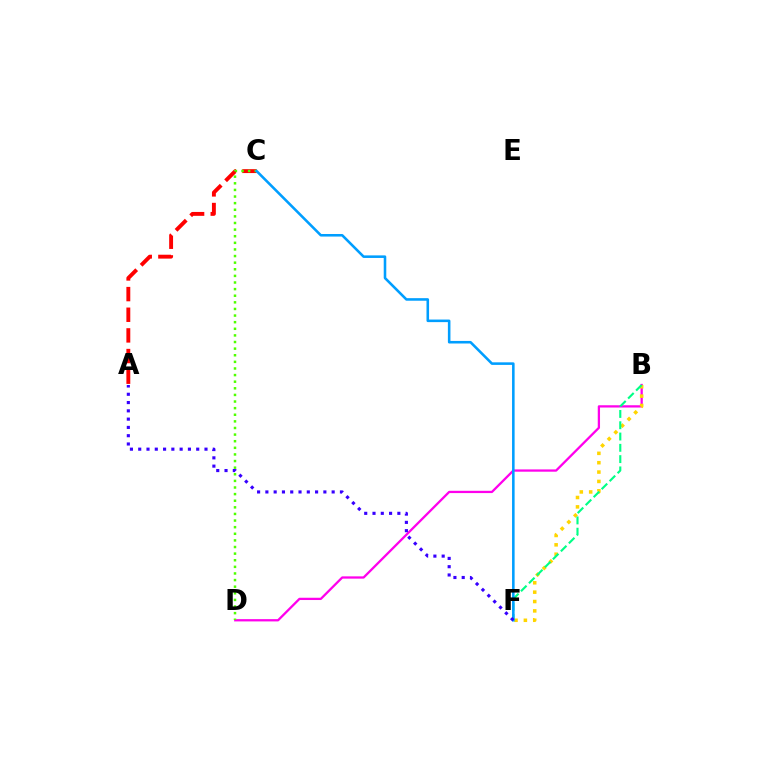{('B', 'D'): [{'color': '#ff00ed', 'line_style': 'solid', 'thickness': 1.64}], ('B', 'F'): [{'color': '#ffd500', 'line_style': 'dotted', 'thickness': 2.54}, {'color': '#00ff86', 'line_style': 'dashed', 'thickness': 1.53}], ('A', 'C'): [{'color': '#ff0000', 'line_style': 'dashed', 'thickness': 2.81}], ('C', 'D'): [{'color': '#4fff00', 'line_style': 'dotted', 'thickness': 1.8}], ('C', 'F'): [{'color': '#009eff', 'line_style': 'solid', 'thickness': 1.85}], ('A', 'F'): [{'color': '#3700ff', 'line_style': 'dotted', 'thickness': 2.25}]}